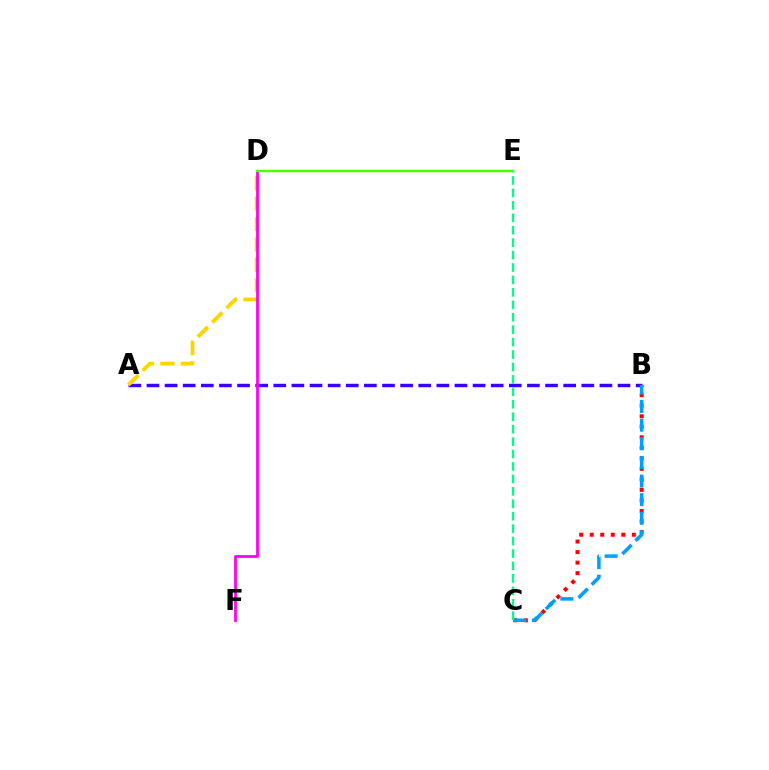{('A', 'B'): [{'color': '#3700ff', 'line_style': 'dashed', 'thickness': 2.46}], ('A', 'D'): [{'color': '#ffd500', 'line_style': 'dashed', 'thickness': 2.77}], ('D', 'F'): [{'color': '#ff00ed', 'line_style': 'solid', 'thickness': 1.98}], ('B', 'C'): [{'color': '#ff0000', 'line_style': 'dotted', 'thickness': 2.86}, {'color': '#009eff', 'line_style': 'dashed', 'thickness': 2.53}], ('D', 'E'): [{'color': '#4fff00', 'line_style': 'solid', 'thickness': 1.78}], ('C', 'E'): [{'color': '#00ff86', 'line_style': 'dashed', 'thickness': 1.69}]}